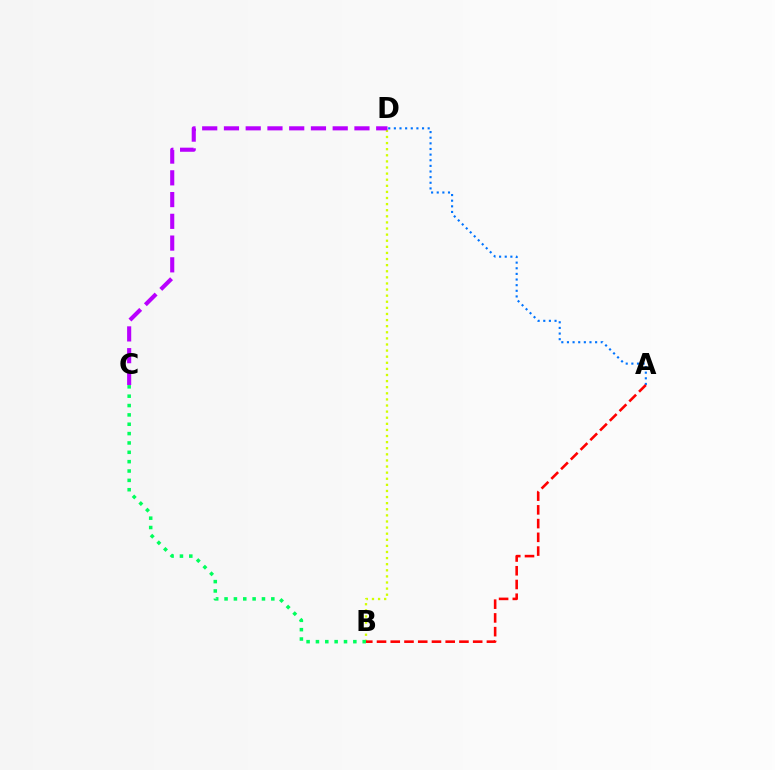{('B', 'D'): [{'color': '#d1ff00', 'line_style': 'dotted', 'thickness': 1.66}], ('A', 'D'): [{'color': '#0074ff', 'line_style': 'dotted', 'thickness': 1.53}], ('A', 'B'): [{'color': '#ff0000', 'line_style': 'dashed', 'thickness': 1.87}], ('B', 'C'): [{'color': '#00ff5c', 'line_style': 'dotted', 'thickness': 2.54}], ('C', 'D'): [{'color': '#b900ff', 'line_style': 'dashed', 'thickness': 2.95}]}